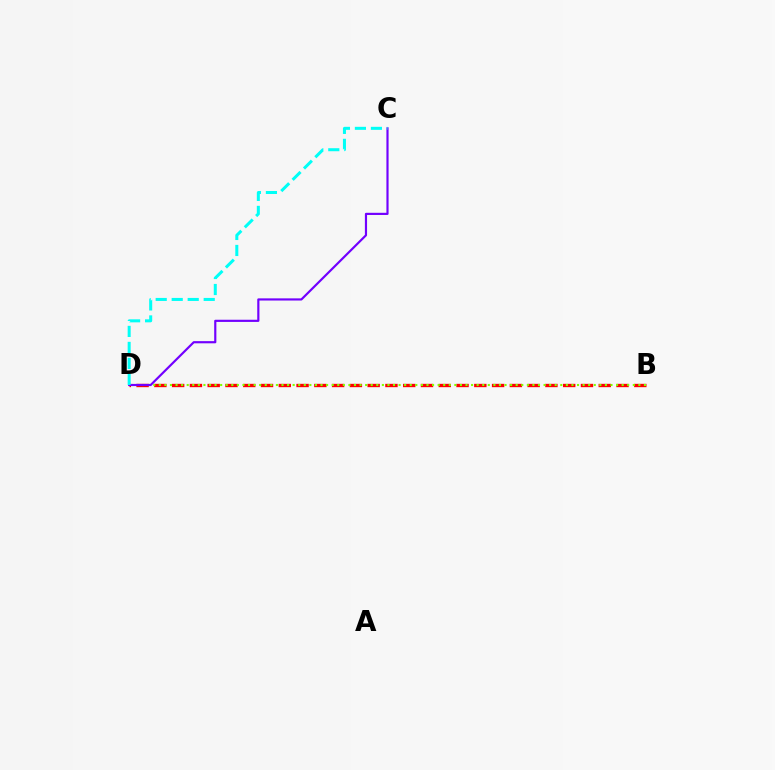{('B', 'D'): [{'color': '#ff0000', 'line_style': 'dashed', 'thickness': 2.41}, {'color': '#84ff00', 'line_style': 'dotted', 'thickness': 1.52}], ('C', 'D'): [{'color': '#7200ff', 'line_style': 'solid', 'thickness': 1.56}, {'color': '#00fff6', 'line_style': 'dashed', 'thickness': 2.17}]}